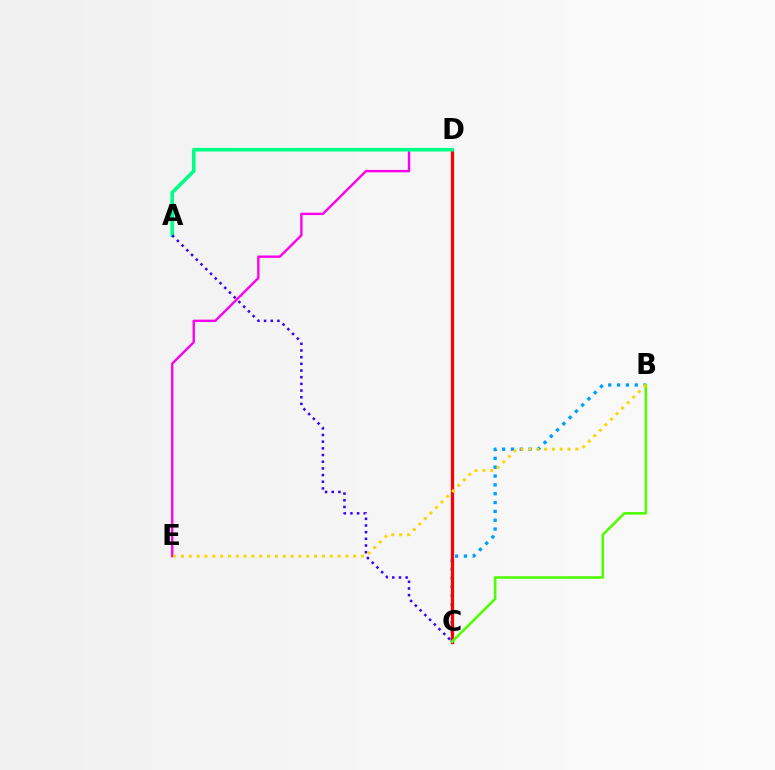{('D', 'E'): [{'color': '#ff00ed', 'line_style': 'solid', 'thickness': 1.72}], ('B', 'C'): [{'color': '#009eff', 'line_style': 'dotted', 'thickness': 2.4}, {'color': '#4fff00', 'line_style': 'solid', 'thickness': 1.85}], ('C', 'D'): [{'color': '#ff0000', 'line_style': 'solid', 'thickness': 2.33}], ('A', 'D'): [{'color': '#00ff86', 'line_style': 'solid', 'thickness': 2.59}], ('A', 'C'): [{'color': '#3700ff', 'line_style': 'dotted', 'thickness': 1.81}], ('B', 'E'): [{'color': '#ffd500', 'line_style': 'dotted', 'thickness': 2.13}]}